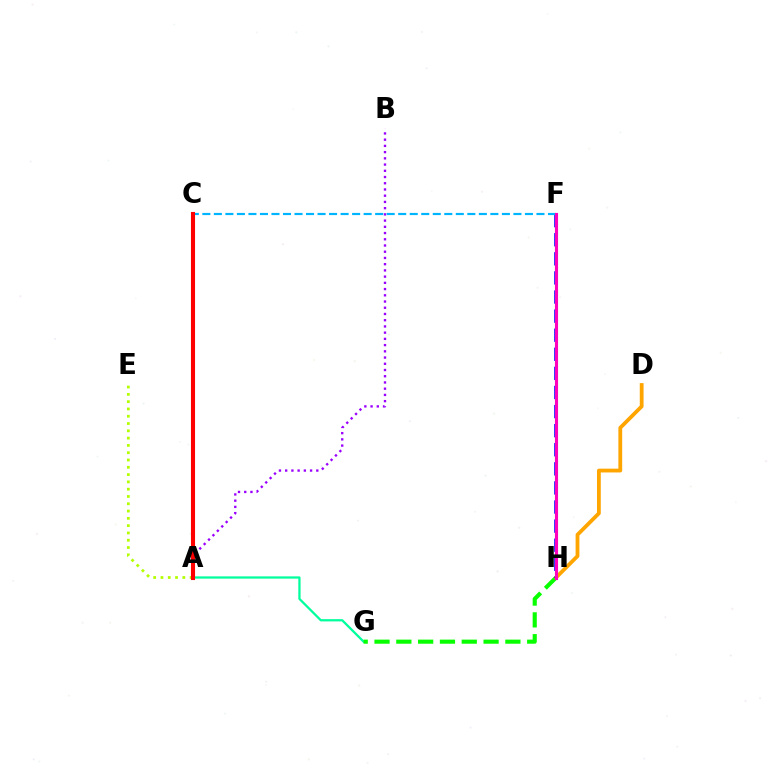{('A', 'G'): [{'color': '#00ff9d', 'line_style': 'solid', 'thickness': 1.63}], ('A', 'E'): [{'color': '#b3ff00', 'line_style': 'dotted', 'thickness': 1.98}], ('G', 'H'): [{'color': '#08ff00', 'line_style': 'dashed', 'thickness': 2.96}], ('A', 'B'): [{'color': '#9b00ff', 'line_style': 'dotted', 'thickness': 1.69}], ('D', 'H'): [{'color': '#ffa500', 'line_style': 'solid', 'thickness': 2.73}], ('F', 'H'): [{'color': '#0010ff', 'line_style': 'dashed', 'thickness': 2.59}, {'color': '#ff00bd', 'line_style': 'solid', 'thickness': 2.24}], ('C', 'F'): [{'color': '#00b5ff', 'line_style': 'dashed', 'thickness': 1.57}], ('A', 'C'): [{'color': '#ff0000', 'line_style': 'solid', 'thickness': 2.94}]}